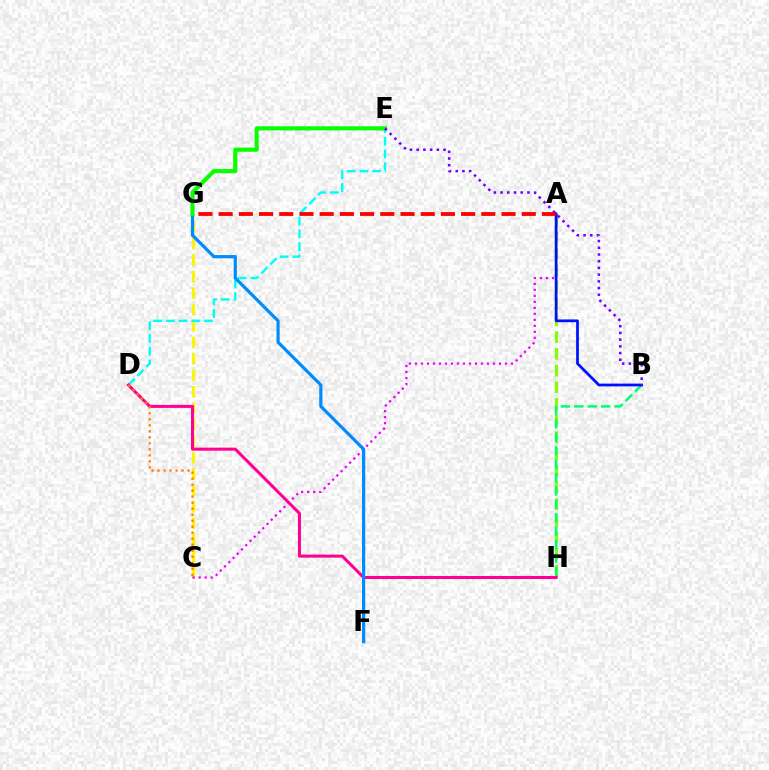{('C', 'G'): [{'color': '#fcf500', 'line_style': 'dashed', 'thickness': 2.24}], ('D', 'E'): [{'color': '#00fff6', 'line_style': 'dashed', 'thickness': 1.73}], ('A', 'H'): [{'color': '#84ff00', 'line_style': 'dashed', 'thickness': 2.27}], ('B', 'H'): [{'color': '#00ff74', 'line_style': 'dashed', 'thickness': 1.82}], ('A', 'C'): [{'color': '#ee00ff', 'line_style': 'dotted', 'thickness': 1.63}], ('A', 'B'): [{'color': '#0010ff', 'line_style': 'solid', 'thickness': 1.97}], ('D', 'H'): [{'color': '#ff0094', 'line_style': 'solid', 'thickness': 2.19}], ('F', 'G'): [{'color': '#008cff', 'line_style': 'solid', 'thickness': 2.31}], ('E', 'G'): [{'color': '#08ff00', 'line_style': 'solid', 'thickness': 2.96}], ('C', 'D'): [{'color': '#ff7c00', 'line_style': 'dotted', 'thickness': 1.63}], ('A', 'G'): [{'color': '#ff0000', 'line_style': 'dashed', 'thickness': 2.75}], ('B', 'E'): [{'color': '#7200ff', 'line_style': 'dotted', 'thickness': 1.82}]}